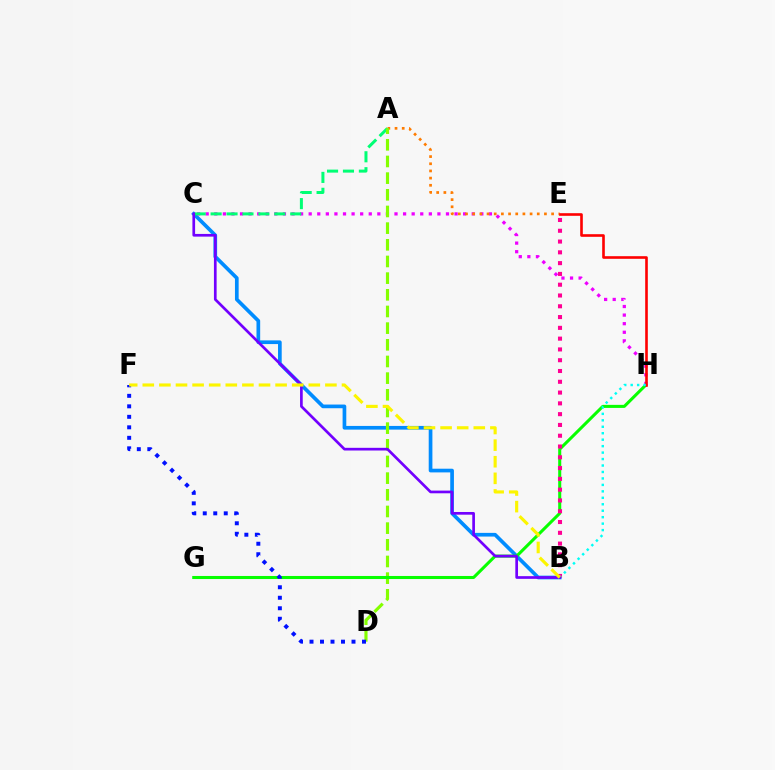{('B', 'C'): [{'color': '#008cff', 'line_style': 'solid', 'thickness': 2.65}, {'color': '#7200ff', 'line_style': 'solid', 'thickness': 1.94}], ('C', 'H'): [{'color': '#ee00ff', 'line_style': 'dotted', 'thickness': 2.33}], ('A', 'E'): [{'color': '#ff7c00', 'line_style': 'dotted', 'thickness': 1.95}], ('A', 'C'): [{'color': '#00ff74', 'line_style': 'dashed', 'thickness': 2.16}], ('A', 'D'): [{'color': '#84ff00', 'line_style': 'dashed', 'thickness': 2.26}], ('G', 'H'): [{'color': '#08ff00', 'line_style': 'solid', 'thickness': 2.2}], ('E', 'H'): [{'color': '#ff0000', 'line_style': 'solid', 'thickness': 1.89}], ('B', 'E'): [{'color': '#ff0094', 'line_style': 'dotted', 'thickness': 2.93}], ('B', 'H'): [{'color': '#00fff6', 'line_style': 'dotted', 'thickness': 1.75}], ('D', 'F'): [{'color': '#0010ff', 'line_style': 'dotted', 'thickness': 2.85}], ('B', 'F'): [{'color': '#fcf500', 'line_style': 'dashed', 'thickness': 2.26}]}